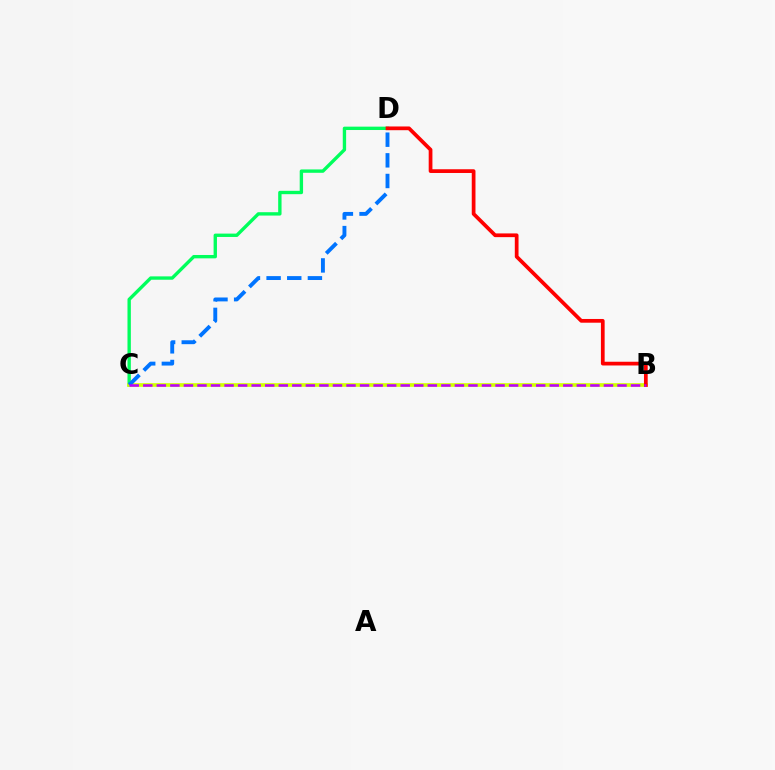{('C', 'D'): [{'color': '#00ff5c', 'line_style': 'solid', 'thickness': 2.42}, {'color': '#0074ff', 'line_style': 'dashed', 'thickness': 2.8}], ('B', 'C'): [{'color': '#d1ff00', 'line_style': 'solid', 'thickness': 2.63}, {'color': '#b900ff', 'line_style': 'dashed', 'thickness': 1.84}], ('B', 'D'): [{'color': '#ff0000', 'line_style': 'solid', 'thickness': 2.68}]}